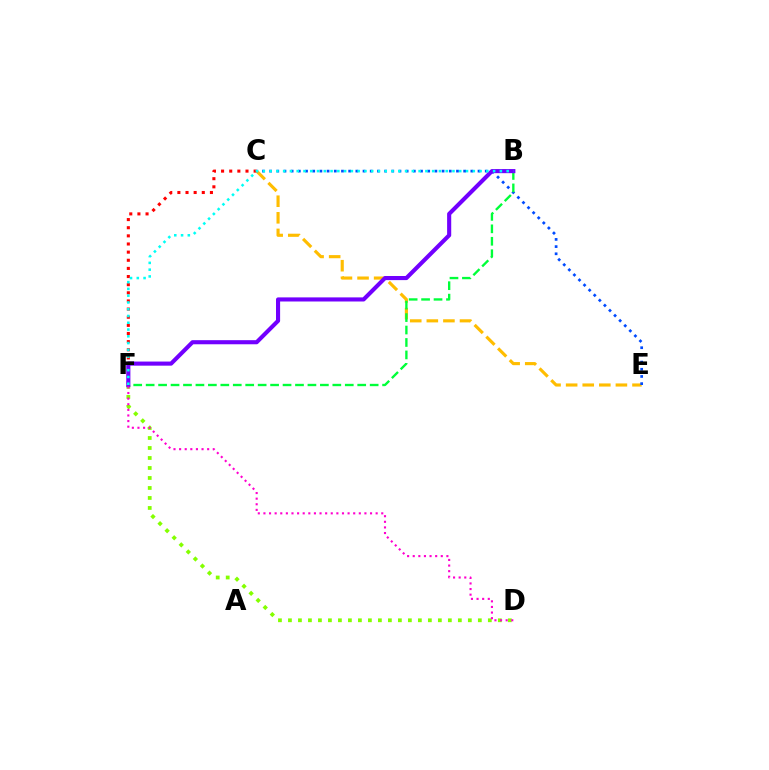{('C', 'F'): [{'color': '#ff0000', 'line_style': 'dotted', 'thickness': 2.21}], ('D', 'F'): [{'color': '#84ff00', 'line_style': 'dotted', 'thickness': 2.72}, {'color': '#ff00cf', 'line_style': 'dotted', 'thickness': 1.52}], ('C', 'E'): [{'color': '#ffbd00', 'line_style': 'dashed', 'thickness': 2.25}, {'color': '#004bff', 'line_style': 'dotted', 'thickness': 1.95}], ('B', 'F'): [{'color': '#00ff39', 'line_style': 'dashed', 'thickness': 1.69}, {'color': '#7200ff', 'line_style': 'solid', 'thickness': 2.96}, {'color': '#00fff6', 'line_style': 'dotted', 'thickness': 1.84}]}